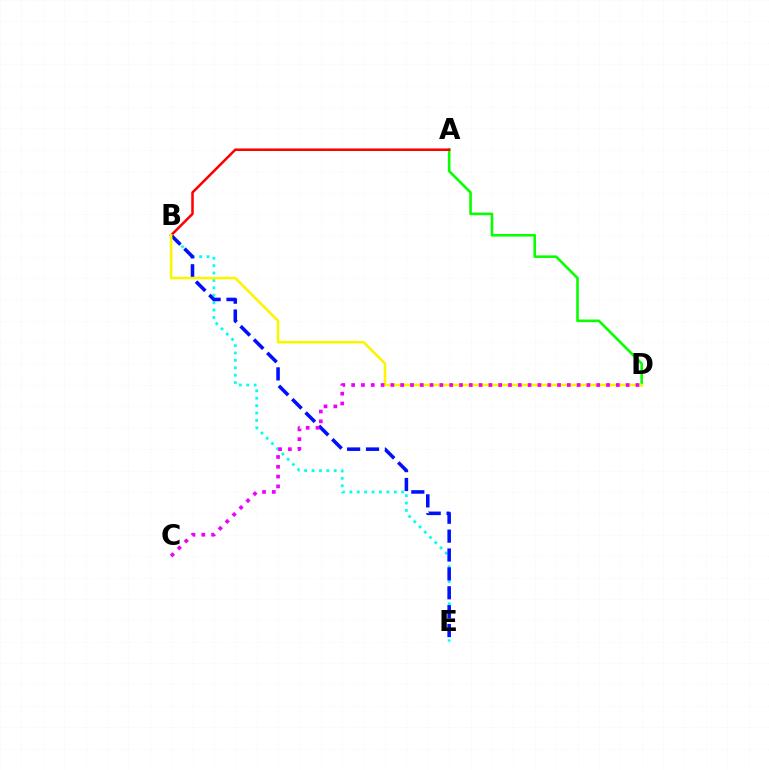{('A', 'D'): [{'color': '#08ff00', 'line_style': 'solid', 'thickness': 1.87}], ('B', 'E'): [{'color': '#00fff6', 'line_style': 'dotted', 'thickness': 2.01}, {'color': '#0010ff', 'line_style': 'dashed', 'thickness': 2.57}], ('A', 'B'): [{'color': '#ff0000', 'line_style': 'solid', 'thickness': 1.82}], ('B', 'D'): [{'color': '#fcf500', 'line_style': 'solid', 'thickness': 1.87}], ('C', 'D'): [{'color': '#ee00ff', 'line_style': 'dotted', 'thickness': 2.66}]}